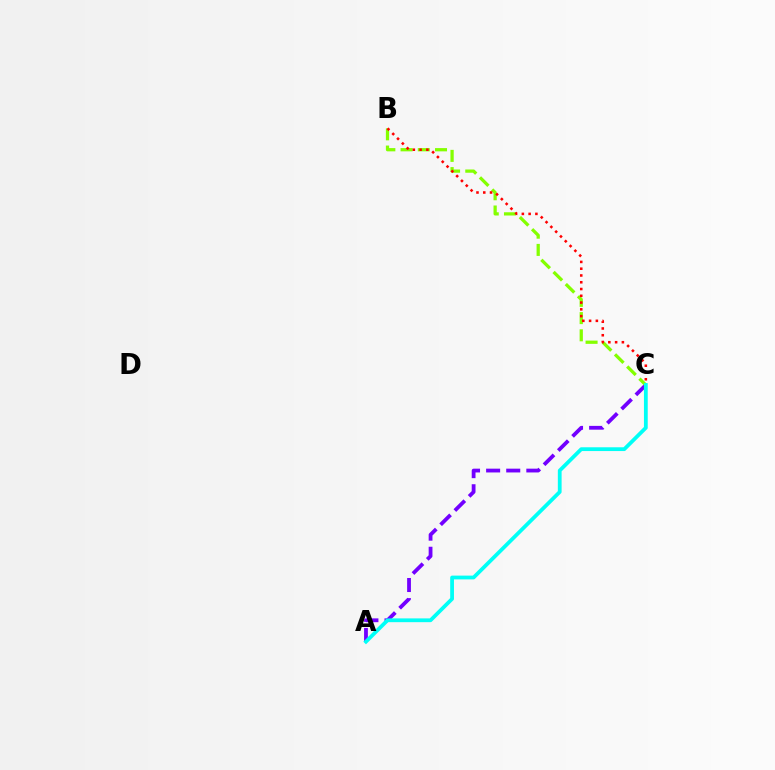{('A', 'C'): [{'color': '#7200ff', 'line_style': 'dashed', 'thickness': 2.73}, {'color': '#00fff6', 'line_style': 'solid', 'thickness': 2.72}], ('B', 'C'): [{'color': '#84ff00', 'line_style': 'dashed', 'thickness': 2.34}, {'color': '#ff0000', 'line_style': 'dotted', 'thickness': 1.84}]}